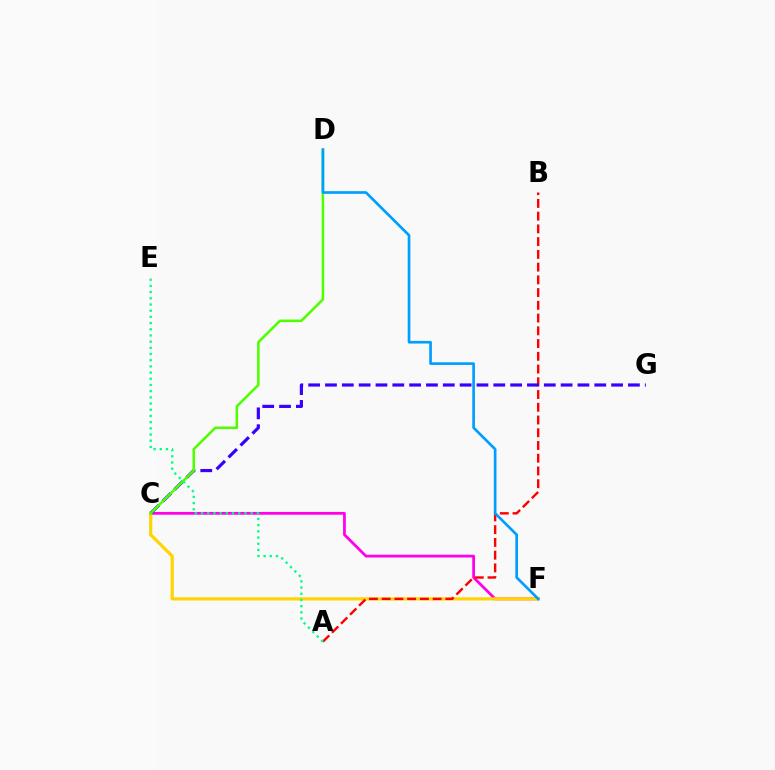{('C', 'F'): [{'color': '#ff00ed', 'line_style': 'solid', 'thickness': 1.99}, {'color': '#ffd500', 'line_style': 'solid', 'thickness': 2.31}], ('A', 'B'): [{'color': '#ff0000', 'line_style': 'dashed', 'thickness': 1.73}], ('C', 'G'): [{'color': '#3700ff', 'line_style': 'dashed', 'thickness': 2.29}], ('C', 'D'): [{'color': '#4fff00', 'line_style': 'solid', 'thickness': 1.84}], ('A', 'E'): [{'color': '#00ff86', 'line_style': 'dotted', 'thickness': 1.68}], ('D', 'F'): [{'color': '#009eff', 'line_style': 'solid', 'thickness': 1.93}]}